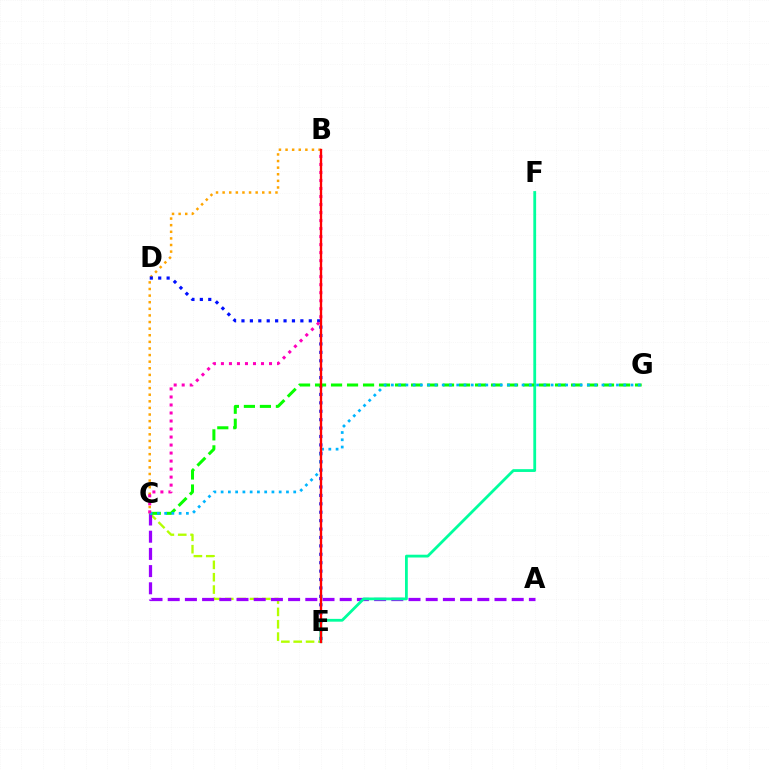{('C', 'E'): [{'color': '#b3ff00', 'line_style': 'dashed', 'thickness': 1.68}], ('B', 'C'): [{'color': '#ffa500', 'line_style': 'dotted', 'thickness': 1.8}, {'color': '#ff00bd', 'line_style': 'dotted', 'thickness': 2.18}], ('D', 'E'): [{'color': '#0010ff', 'line_style': 'dotted', 'thickness': 2.29}], ('A', 'C'): [{'color': '#9b00ff', 'line_style': 'dashed', 'thickness': 2.34}], ('E', 'F'): [{'color': '#00ff9d', 'line_style': 'solid', 'thickness': 2.01}], ('C', 'G'): [{'color': '#08ff00', 'line_style': 'dashed', 'thickness': 2.17}, {'color': '#00b5ff', 'line_style': 'dotted', 'thickness': 1.97}], ('B', 'E'): [{'color': '#ff0000', 'line_style': 'solid', 'thickness': 1.68}]}